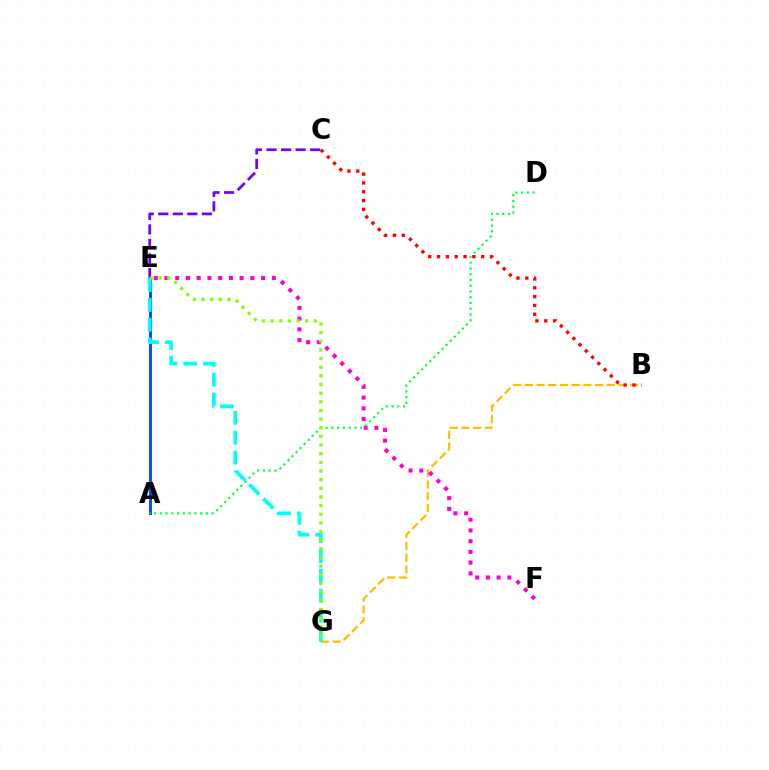{('B', 'G'): [{'color': '#ffbd00', 'line_style': 'dashed', 'thickness': 1.59}], ('C', 'E'): [{'color': '#7200ff', 'line_style': 'dashed', 'thickness': 1.97}], ('E', 'F'): [{'color': '#ff00cf', 'line_style': 'dotted', 'thickness': 2.92}], ('A', 'E'): [{'color': '#004bff', 'line_style': 'solid', 'thickness': 2.11}], ('A', 'D'): [{'color': '#00ff39', 'line_style': 'dotted', 'thickness': 1.56}], ('B', 'C'): [{'color': '#ff0000', 'line_style': 'dotted', 'thickness': 2.4}], ('E', 'G'): [{'color': '#00fff6', 'line_style': 'dashed', 'thickness': 2.7}, {'color': '#84ff00', 'line_style': 'dotted', 'thickness': 2.35}]}